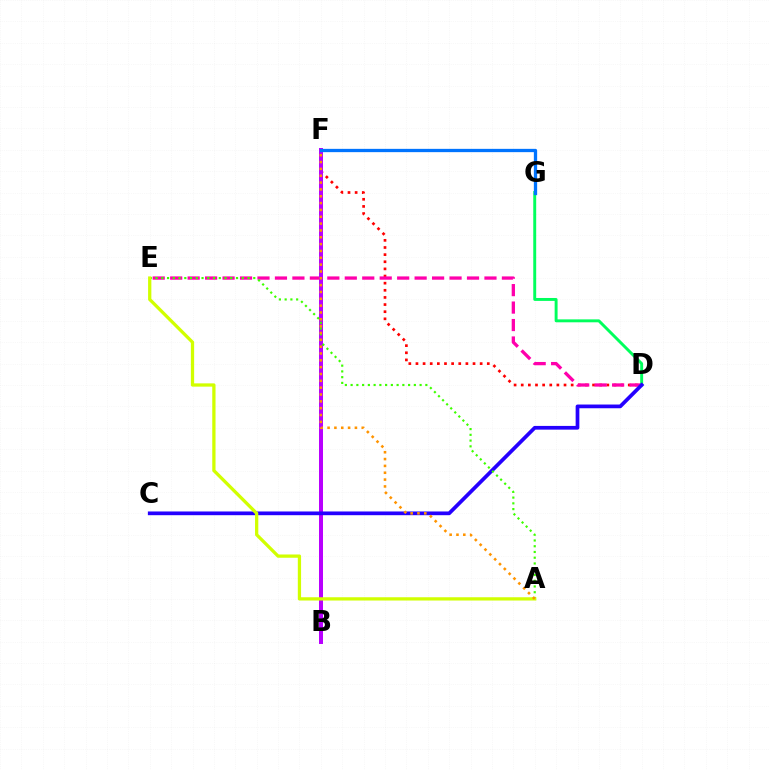{('D', 'F'): [{'color': '#ff0000', 'line_style': 'dotted', 'thickness': 1.94}], ('B', 'F'): [{'color': '#00fff6', 'line_style': 'dotted', 'thickness': 2.87}, {'color': '#b900ff', 'line_style': 'solid', 'thickness': 2.88}], ('D', 'E'): [{'color': '#ff00ac', 'line_style': 'dashed', 'thickness': 2.37}], ('D', 'G'): [{'color': '#00ff5c', 'line_style': 'solid', 'thickness': 2.11}], ('C', 'D'): [{'color': '#2500ff', 'line_style': 'solid', 'thickness': 2.68}], ('A', 'E'): [{'color': '#3dff00', 'line_style': 'dotted', 'thickness': 1.56}, {'color': '#d1ff00', 'line_style': 'solid', 'thickness': 2.35}], ('A', 'F'): [{'color': '#ff9400', 'line_style': 'dotted', 'thickness': 1.86}], ('F', 'G'): [{'color': '#0074ff', 'line_style': 'solid', 'thickness': 2.37}]}